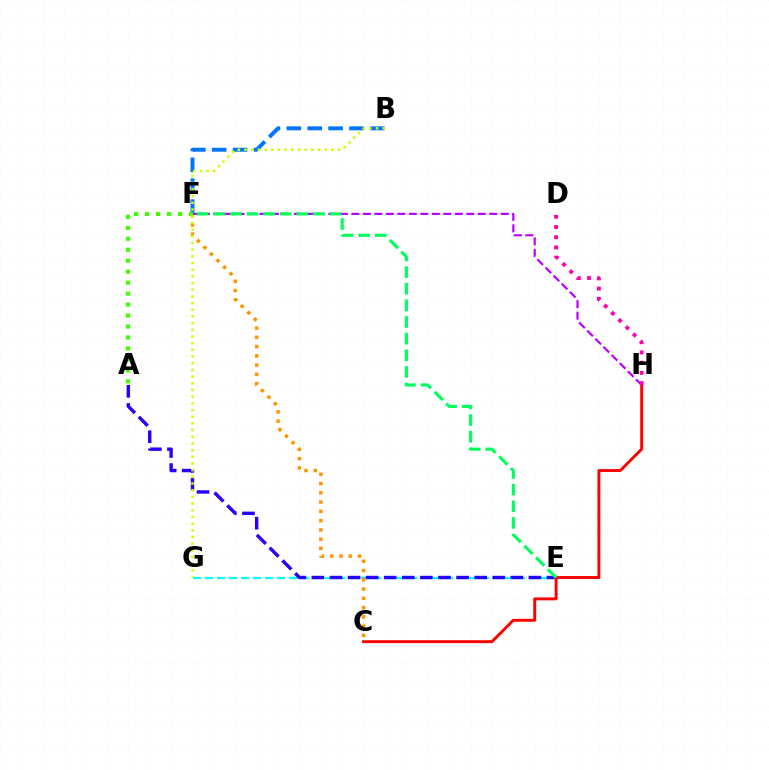{('E', 'G'): [{'color': '#00fff6', 'line_style': 'dashed', 'thickness': 1.63}], ('C', 'F'): [{'color': '#ff9400', 'line_style': 'dotted', 'thickness': 2.52}], ('A', 'E'): [{'color': '#2500ff', 'line_style': 'dashed', 'thickness': 2.46}], ('B', 'F'): [{'color': '#0074ff', 'line_style': 'dashed', 'thickness': 2.84}], ('C', 'H'): [{'color': '#ff0000', 'line_style': 'solid', 'thickness': 2.1}], ('F', 'H'): [{'color': '#b900ff', 'line_style': 'dashed', 'thickness': 1.56}], ('D', 'H'): [{'color': '#ff00ac', 'line_style': 'dotted', 'thickness': 2.77}], ('A', 'F'): [{'color': '#3dff00', 'line_style': 'dotted', 'thickness': 2.98}], ('E', 'F'): [{'color': '#00ff5c', 'line_style': 'dashed', 'thickness': 2.26}], ('B', 'G'): [{'color': '#d1ff00', 'line_style': 'dotted', 'thickness': 1.82}]}